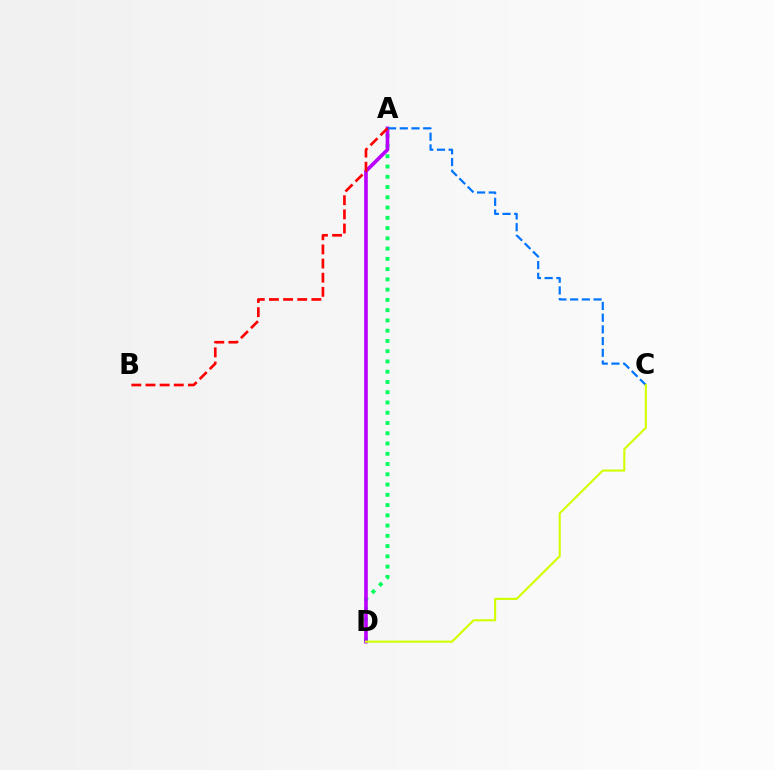{('A', 'D'): [{'color': '#00ff5c', 'line_style': 'dotted', 'thickness': 2.79}, {'color': '#b900ff', 'line_style': 'solid', 'thickness': 2.61}], ('A', 'C'): [{'color': '#0074ff', 'line_style': 'dashed', 'thickness': 1.59}], ('C', 'D'): [{'color': '#d1ff00', 'line_style': 'solid', 'thickness': 1.52}], ('A', 'B'): [{'color': '#ff0000', 'line_style': 'dashed', 'thickness': 1.92}]}